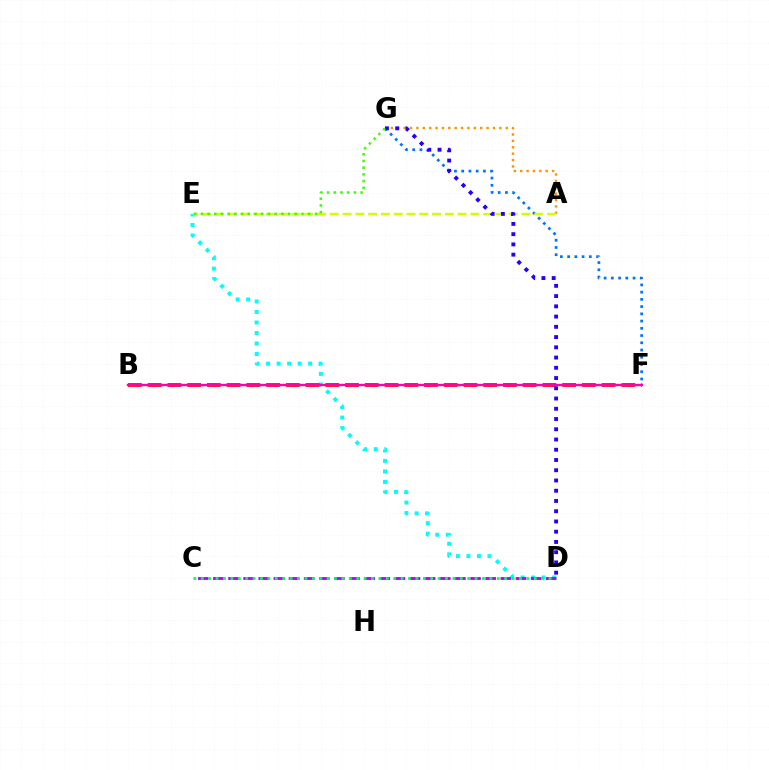{('D', 'E'): [{'color': '#00fff6', 'line_style': 'dotted', 'thickness': 2.85}], ('C', 'D'): [{'color': '#b900ff', 'line_style': 'dashed', 'thickness': 2.06}, {'color': '#00ff5c', 'line_style': 'dotted', 'thickness': 2.01}], ('A', 'G'): [{'color': '#ff9400', 'line_style': 'dotted', 'thickness': 1.73}], ('F', 'G'): [{'color': '#0074ff', 'line_style': 'dotted', 'thickness': 1.97}], ('B', 'F'): [{'color': '#ff0000', 'line_style': 'dashed', 'thickness': 2.68}, {'color': '#ff00ac', 'line_style': 'solid', 'thickness': 1.71}], ('A', 'E'): [{'color': '#d1ff00', 'line_style': 'dashed', 'thickness': 1.74}], ('D', 'G'): [{'color': '#2500ff', 'line_style': 'dotted', 'thickness': 2.78}], ('E', 'G'): [{'color': '#3dff00', 'line_style': 'dotted', 'thickness': 1.82}]}